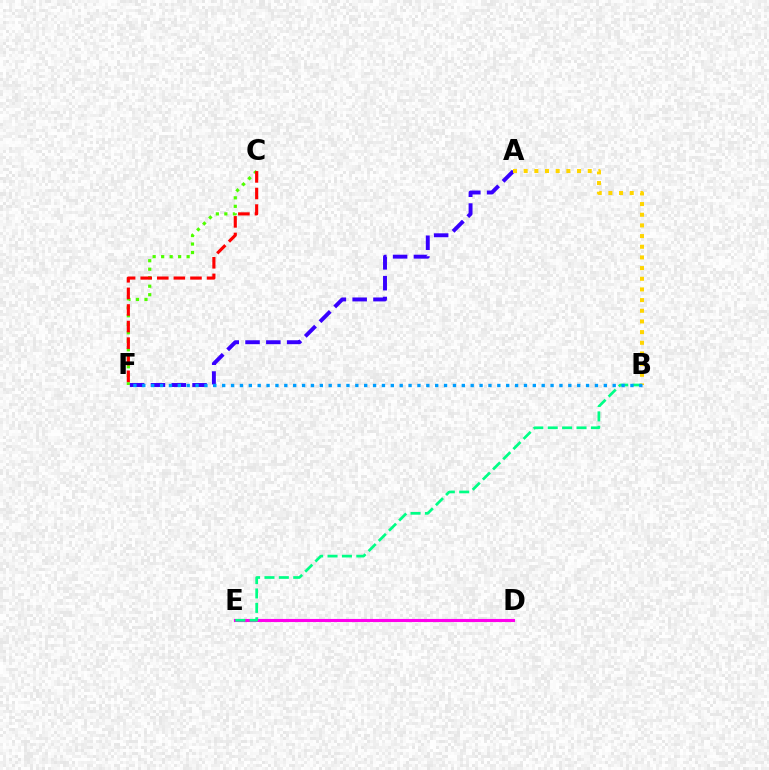{('D', 'E'): [{'color': '#ff00ed', 'line_style': 'solid', 'thickness': 2.24}], ('C', 'F'): [{'color': '#4fff00', 'line_style': 'dotted', 'thickness': 2.31}, {'color': '#ff0000', 'line_style': 'dashed', 'thickness': 2.25}], ('B', 'E'): [{'color': '#00ff86', 'line_style': 'dashed', 'thickness': 1.95}], ('A', 'F'): [{'color': '#3700ff', 'line_style': 'dashed', 'thickness': 2.83}], ('A', 'B'): [{'color': '#ffd500', 'line_style': 'dotted', 'thickness': 2.9}], ('B', 'F'): [{'color': '#009eff', 'line_style': 'dotted', 'thickness': 2.41}]}